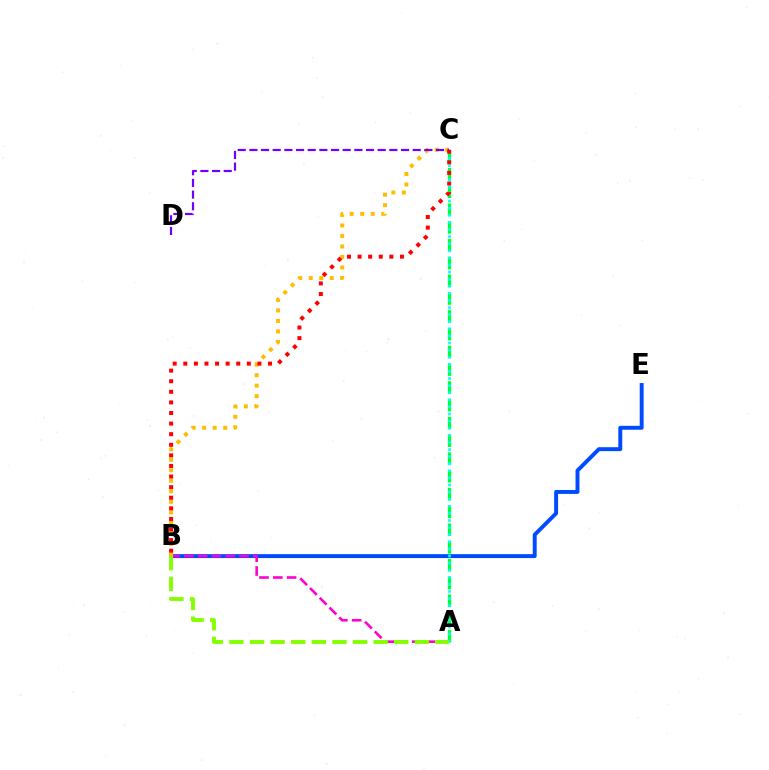{('B', 'E'): [{'color': '#004bff', 'line_style': 'solid', 'thickness': 2.82}], ('A', 'B'): [{'color': '#ff00cf', 'line_style': 'dashed', 'thickness': 1.87}, {'color': '#84ff00', 'line_style': 'dashed', 'thickness': 2.8}], ('B', 'C'): [{'color': '#ffbd00', 'line_style': 'dotted', 'thickness': 2.86}, {'color': '#ff0000', 'line_style': 'dotted', 'thickness': 2.88}], ('A', 'C'): [{'color': '#00ff39', 'line_style': 'dashed', 'thickness': 2.41}, {'color': '#00fff6', 'line_style': 'dotted', 'thickness': 1.93}], ('C', 'D'): [{'color': '#7200ff', 'line_style': 'dashed', 'thickness': 1.58}]}